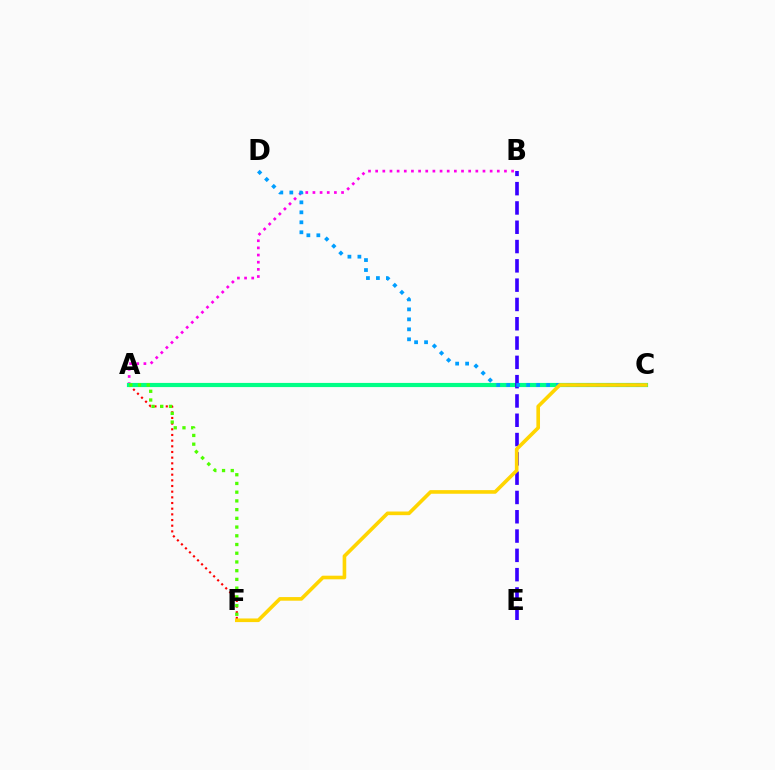{('A', 'F'): [{'color': '#ff0000', 'line_style': 'dotted', 'thickness': 1.54}, {'color': '#4fff00', 'line_style': 'dotted', 'thickness': 2.37}], ('A', 'B'): [{'color': '#ff00ed', 'line_style': 'dotted', 'thickness': 1.94}], ('A', 'C'): [{'color': '#00ff86', 'line_style': 'solid', 'thickness': 2.99}], ('B', 'E'): [{'color': '#3700ff', 'line_style': 'dashed', 'thickness': 2.62}], ('C', 'D'): [{'color': '#009eff', 'line_style': 'dotted', 'thickness': 2.71}], ('C', 'F'): [{'color': '#ffd500', 'line_style': 'solid', 'thickness': 2.61}]}